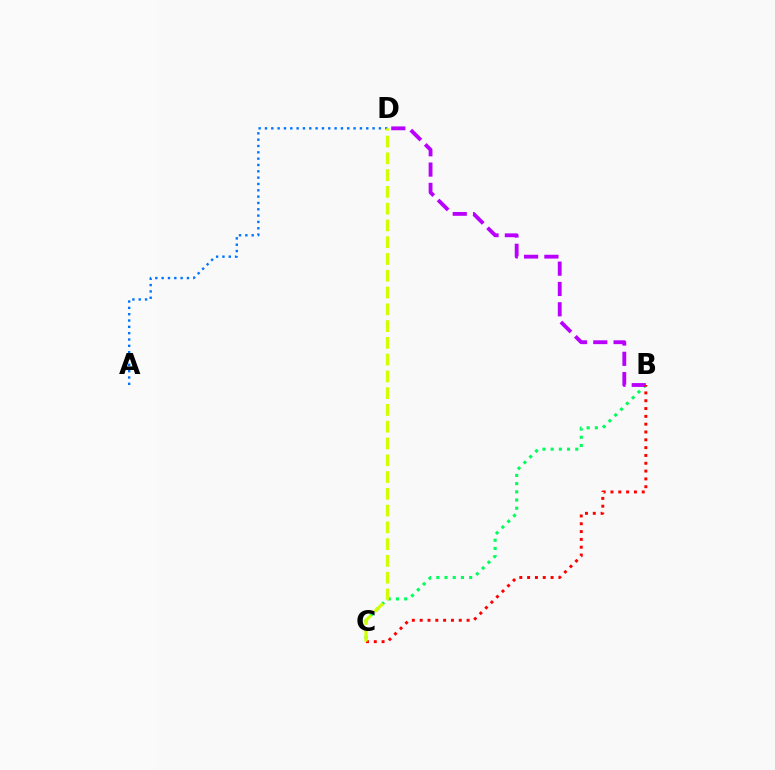{('B', 'C'): [{'color': '#00ff5c', 'line_style': 'dotted', 'thickness': 2.23}, {'color': '#ff0000', 'line_style': 'dotted', 'thickness': 2.12}], ('A', 'D'): [{'color': '#0074ff', 'line_style': 'dotted', 'thickness': 1.72}], ('B', 'D'): [{'color': '#b900ff', 'line_style': 'dashed', 'thickness': 2.76}], ('C', 'D'): [{'color': '#d1ff00', 'line_style': 'dashed', 'thickness': 2.28}]}